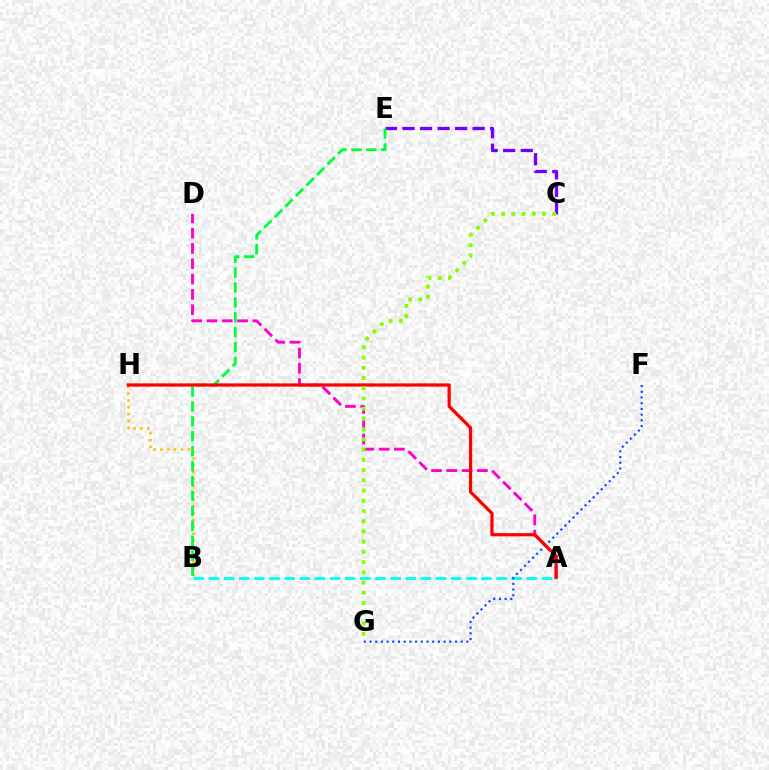{('B', 'H'): [{'color': '#ffbd00', 'line_style': 'dotted', 'thickness': 1.86}], ('A', 'D'): [{'color': '#ff00cf', 'line_style': 'dashed', 'thickness': 2.08}], ('A', 'B'): [{'color': '#00fff6', 'line_style': 'dashed', 'thickness': 2.06}], ('C', 'E'): [{'color': '#7200ff', 'line_style': 'dashed', 'thickness': 2.38}], ('F', 'G'): [{'color': '#004bff', 'line_style': 'dotted', 'thickness': 1.55}], ('B', 'E'): [{'color': '#00ff39', 'line_style': 'dashed', 'thickness': 2.03}], ('A', 'H'): [{'color': '#ff0000', 'line_style': 'solid', 'thickness': 2.32}], ('C', 'G'): [{'color': '#84ff00', 'line_style': 'dotted', 'thickness': 2.78}]}